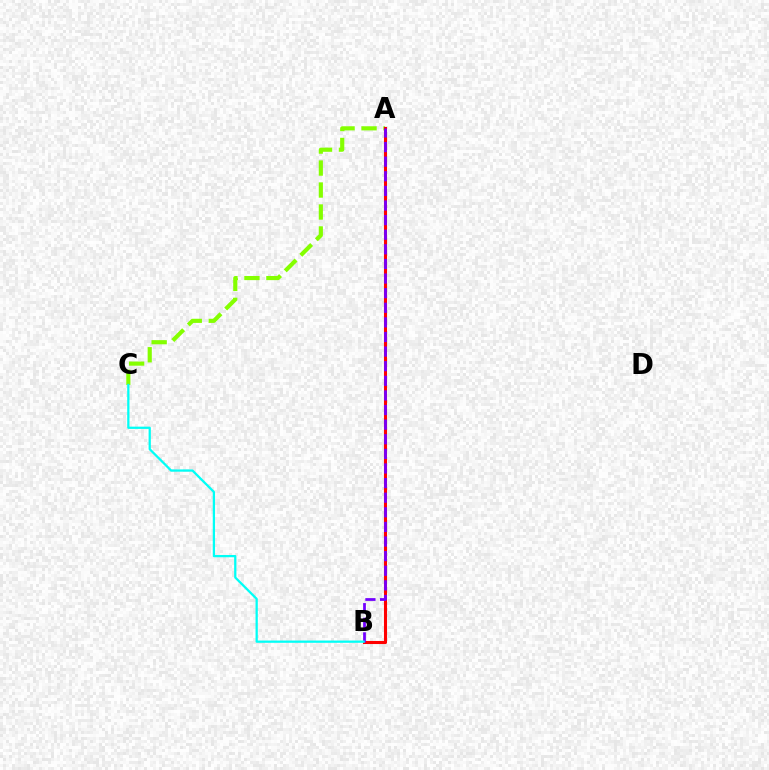{('A', 'C'): [{'color': '#84ff00', 'line_style': 'dashed', 'thickness': 2.99}], ('A', 'B'): [{'color': '#ff0000', 'line_style': 'solid', 'thickness': 2.21}, {'color': '#7200ff', 'line_style': 'dashed', 'thickness': 1.98}], ('B', 'C'): [{'color': '#00fff6', 'line_style': 'solid', 'thickness': 1.63}]}